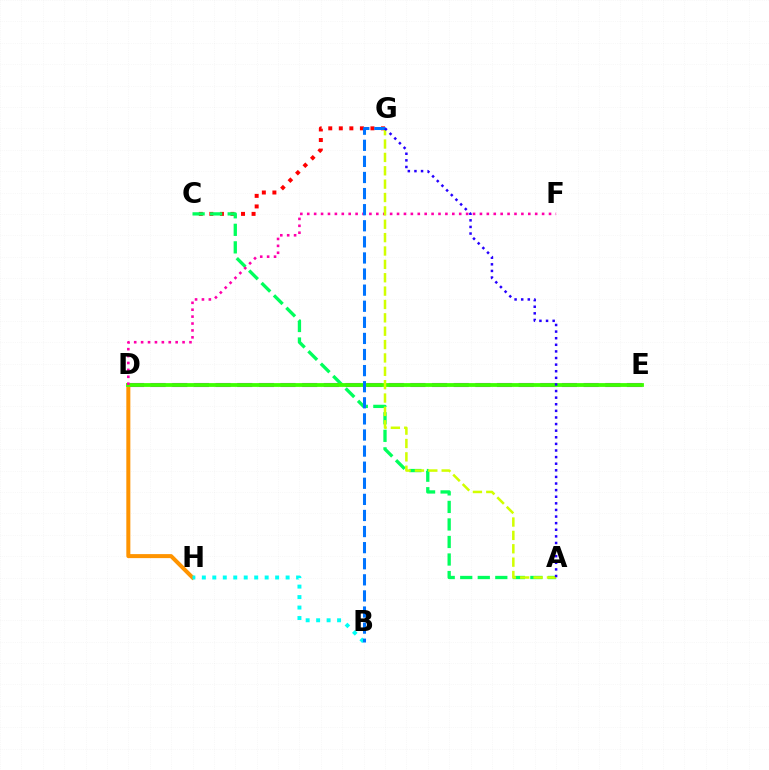{('C', 'G'): [{'color': '#ff0000', 'line_style': 'dotted', 'thickness': 2.87}], ('A', 'C'): [{'color': '#00ff5c', 'line_style': 'dashed', 'thickness': 2.38}], ('D', 'E'): [{'color': '#b900ff', 'line_style': 'dashed', 'thickness': 2.94}, {'color': '#3dff00', 'line_style': 'solid', 'thickness': 2.74}], ('D', 'H'): [{'color': '#ff9400', 'line_style': 'solid', 'thickness': 2.89}], ('D', 'F'): [{'color': '#ff00ac', 'line_style': 'dotted', 'thickness': 1.88}], ('A', 'G'): [{'color': '#d1ff00', 'line_style': 'dashed', 'thickness': 1.82}, {'color': '#2500ff', 'line_style': 'dotted', 'thickness': 1.79}], ('B', 'H'): [{'color': '#00fff6', 'line_style': 'dotted', 'thickness': 2.85}], ('B', 'G'): [{'color': '#0074ff', 'line_style': 'dashed', 'thickness': 2.19}]}